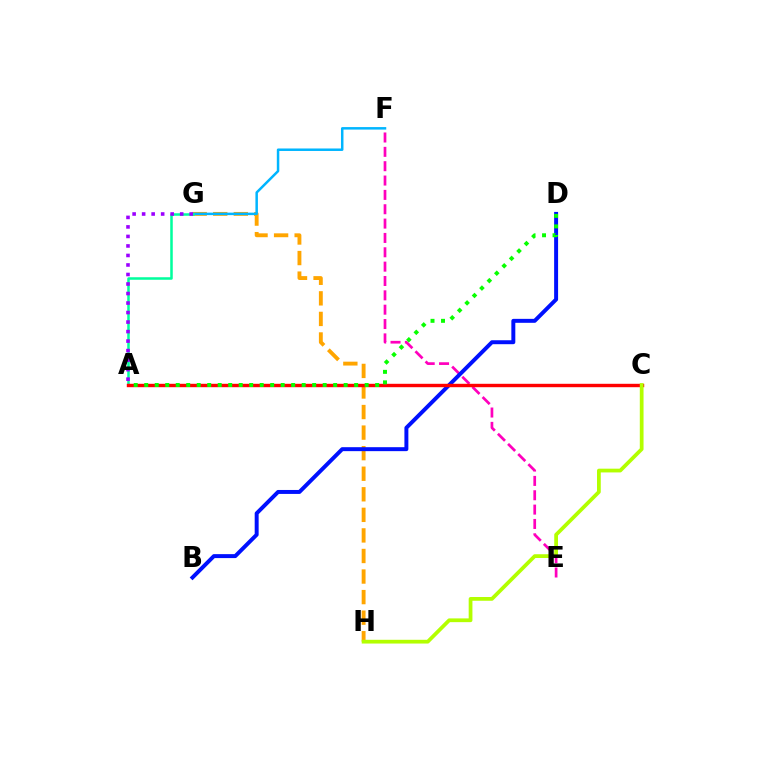{('G', 'H'): [{'color': '#ffa500', 'line_style': 'dashed', 'thickness': 2.79}], ('F', 'G'): [{'color': '#00b5ff', 'line_style': 'solid', 'thickness': 1.8}], ('E', 'F'): [{'color': '#ff00bd', 'line_style': 'dashed', 'thickness': 1.95}], ('B', 'D'): [{'color': '#0010ff', 'line_style': 'solid', 'thickness': 2.85}], ('A', 'G'): [{'color': '#00ff9d', 'line_style': 'solid', 'thickness': 1.82}, {'color': '#9b00ff', 'line_style': 'dotted', 'thickness': 2.59}], ('A', 'C'): [{'color': '#ff0000', 'line_style': 'solid', 'thickness': 2.45}], ('C', 'H'): [{'color': '#b3ff00', 'line_style': 'solid', 'thickness': 2.7}], ('A', 'D'): [{'color': '#08ff00', 'line_style': 'dotted', 'thickness': 2.85}]}